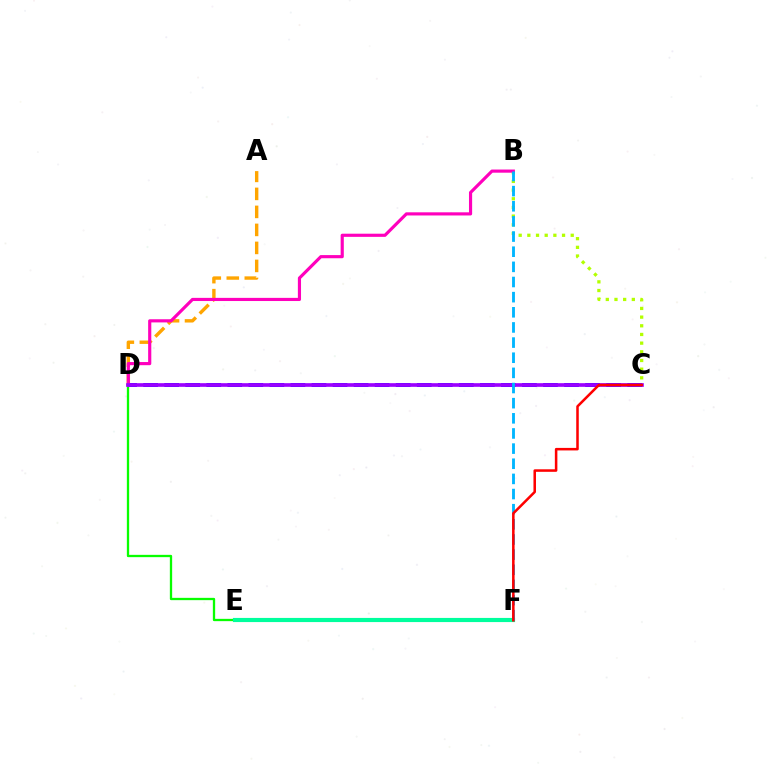{('D', 'E'): [{'color': '#08ff00', 'line_style': 'solid', 'thickness': 1.66}], ('E', 'F'): [{'color': '#00ff9d', 'line_style': 'solid', 'thickness': 2.99}], ('A', 'D'): [{'color': '#ffa500', 'line_style': 'dashed', 'thickness': 2.45}], ('B', 'C'): [{'color': '#b3ff00', 'line_style': 'dotted', 'thickness': 2.36}], ('C', 'D'): [{'color': '#0010ff', 'line_style': 'dashed', 'thickness': 2.86}, {'color': '#9b00ff', 'line_style': 'solid', 'thickness': 2.63}], ('B', 'D'): [{'color': '#ff00bd', 'line_style': 'solid', 'thickness': 2.27}], ('B', 'F'): [{'color': '#00b5ff', 'line_style': 'dashed', 'thickness': 2.06}], ('C', 'F'): [{'color': '#ff0000', 'line_style': 'solid', 'thickness': 1.82}]}